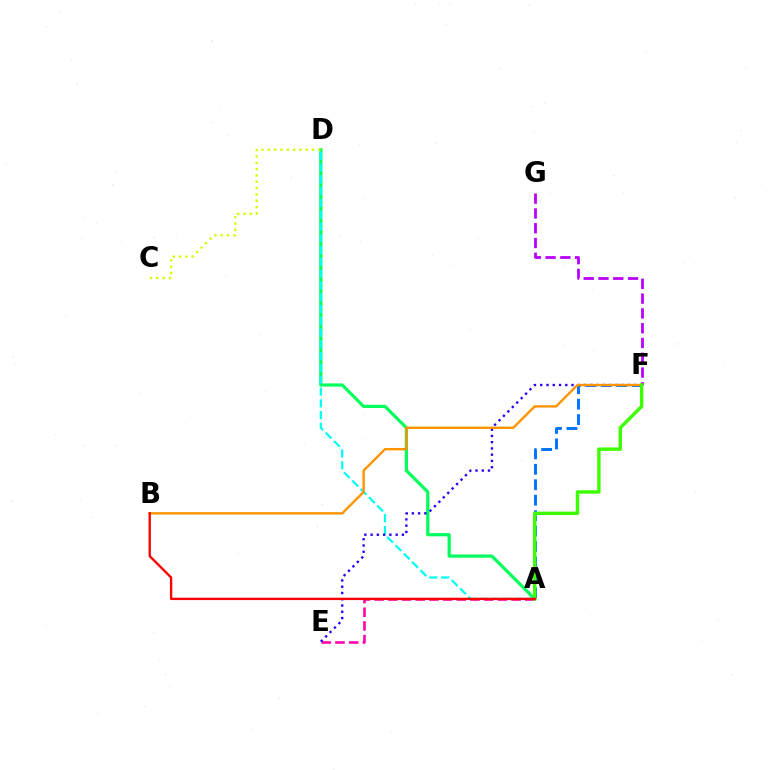{('A', 'D'): [{'color': '#00ff5c', 'line_style': 'solid', 'thickness': 2.3}, {'color': '#00fff6', 'line_style': 'dashed', 'thickness': 1.6}], ('A', 'E'): [{'color': '#ff00ac', 'line_style': 'dashed', 'thickness': 1.86}], ('E', 'F'): [{'color': '#2500ff', 'line_style': 'dotted', 'thickness': 1.7}], ('F', 'G'): [{'color': '#b900ff', 'line_style': 'dashed', 'thickness': 2.01}], ('A', 'F'): [{'color': '#0074ff', 'line_style': 'dashed', 'thickness': 2.1}, {'color': '#3dff00', 'line_style': 'solid', 'thickness': 2.45}], ('C', 'D'): [{'color': '#d1ff00', 'line_style': 'dotted', 'thickness': 1.72}], ('B', 'F'): [{'color': '#ff9400', 'line_style': 'solid', 'thickness': 1.72}], ('A', 'B'): [{'color': '#ff0000', 'line_style': 'solid', 'thickness': 1.69}]}